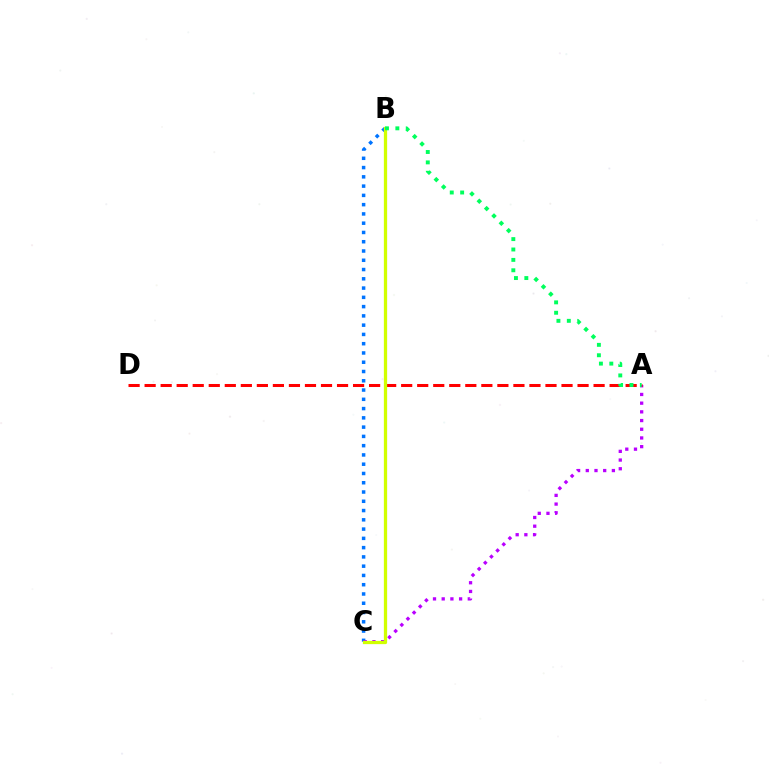{('B', 'C'): [{'color': '#0074ff', 'line_style': 'dotted', 'thickness': 2.52}, {'color': '#d1ff00', 'line_style': 'solid', 'thickness': 2.35}], ('A', 'C'): [{'color': '#b900ff', 'line_style': 'dotted', 'thickness': 2.36}], ('A', 'D'): [{'color': '#ff0000', 'line_style': 'dashed', 'thickness': 2.18}], ('A', 'B'): [{'color': '#00ff5c', 'line_style': 'dotted', 'thickness': 2.82}]}